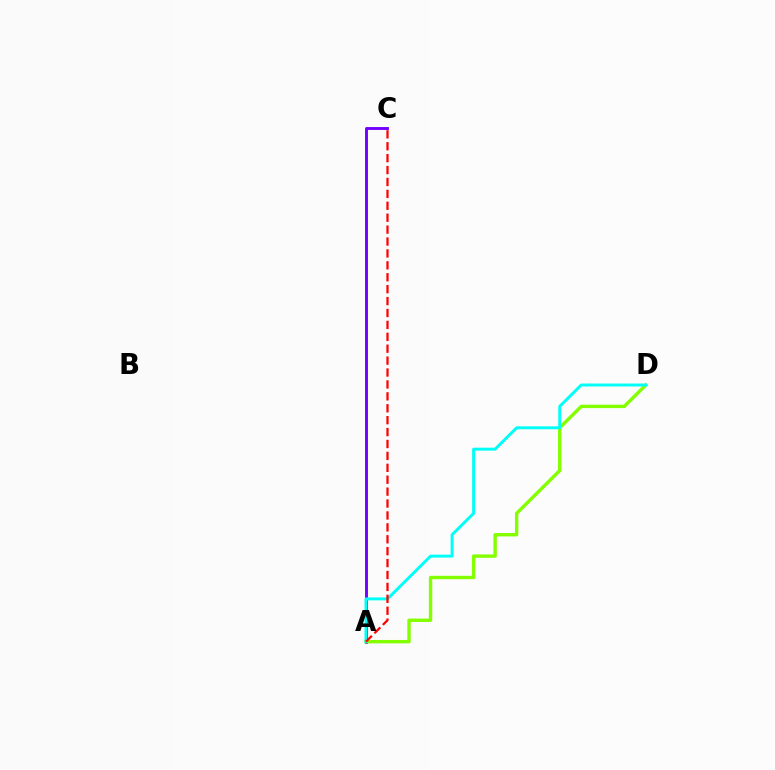{('A', 'C'): [{'color': '#7200ff', 'line_style': 'solid', 'thickness': 2.09}, {'color': '#ff0000', 'line_style': 'dashed', 'thickness': 1.62}], ('A', 'D'): [{'color': '#84ff00', 'line_style': 'solid', 'thickness': 2.44}, {'color': '#00fff6', 'line_style': 'solid', 'thickness': 2.12}]}